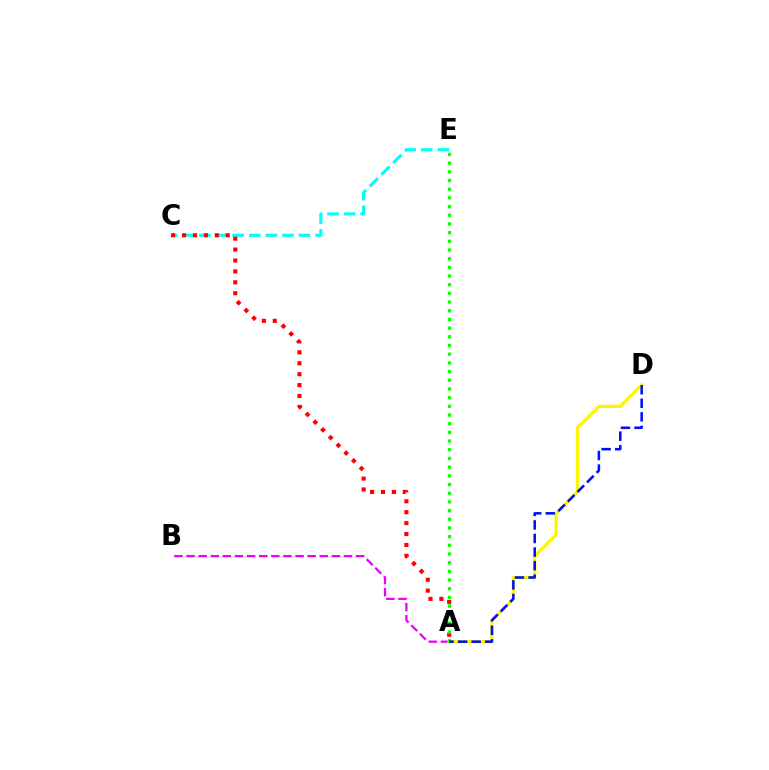{('A', 'B'): [{'color': '#ee00ff', 'line_style': 'dashed', 'thickness': 1.65}], ('A', 'D'): [{'color': '#fcf500', 'line_style': 'solid', 'thickness': 2.35}, {'color': '#0010ff', 'line_style': 'dashed', 'thickness': 1.84}], ('C', 'E'): [{'color': '#00fff6', 'line_style': 'dashed', 'thickness': 2.26}], ('A', 'C'): [{'color': '#ff0000', 'line_style': 'dotted', 'thickness': 2.97}], ('A', 'E'): [{'color': '#08ff00', 'line_style': 'dotted', 'thickness': 2.36}]}